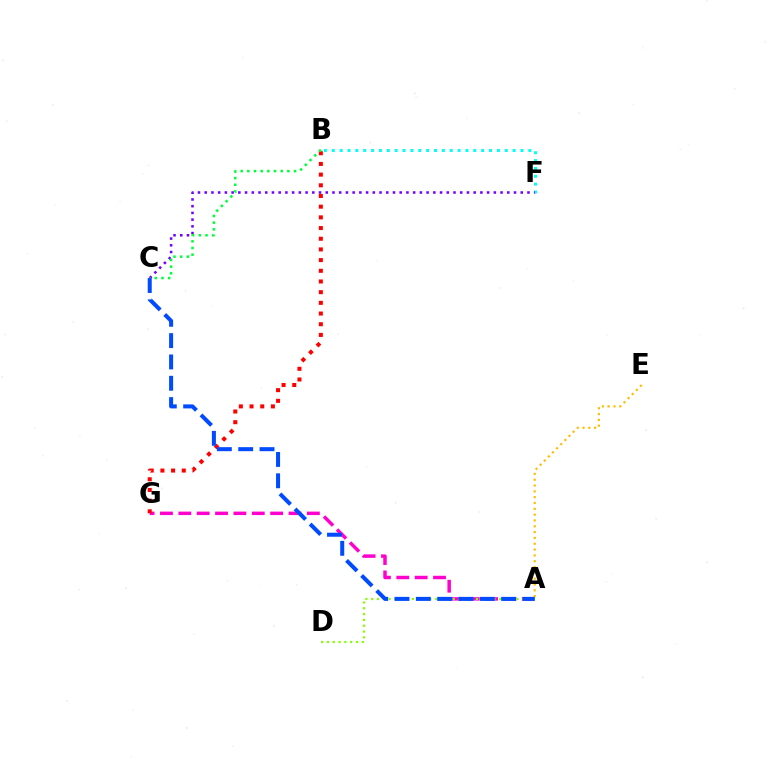{('A', 'G'): [{'color': '#ff00cf', 'line_style': 'dashed', 'thickness': 2.49}], ('A', 'E'): [{'color': '#ffbd00', 'line_style': 'dotted', 'thickness': 1.58}], ('B', 'F'): [{'color': '#00fff6', 'line_style': 'dotted', 'thickness': 2.14}], ('C', 'F'): [{'color': '#7200ff', 'line_style': 'dotted', 'thickness': 1.83}], ('B', 'G'): [{'color': '#ff0000', 'line_style': 'dotted', 'thickness': 2.9}], ('A', 'D'): [{'color': '#84ff00', 'line_style': 'dotted', 'thickness': 1.58}], ('B', 'C'): [{'color': '#00ff39', 'line_style': 'dotted', 'thickness': 1.81}], ('A', 'C'): [{'color': '#004bff', 'line_style': 'dashed', 'thickness': 2.9}]}